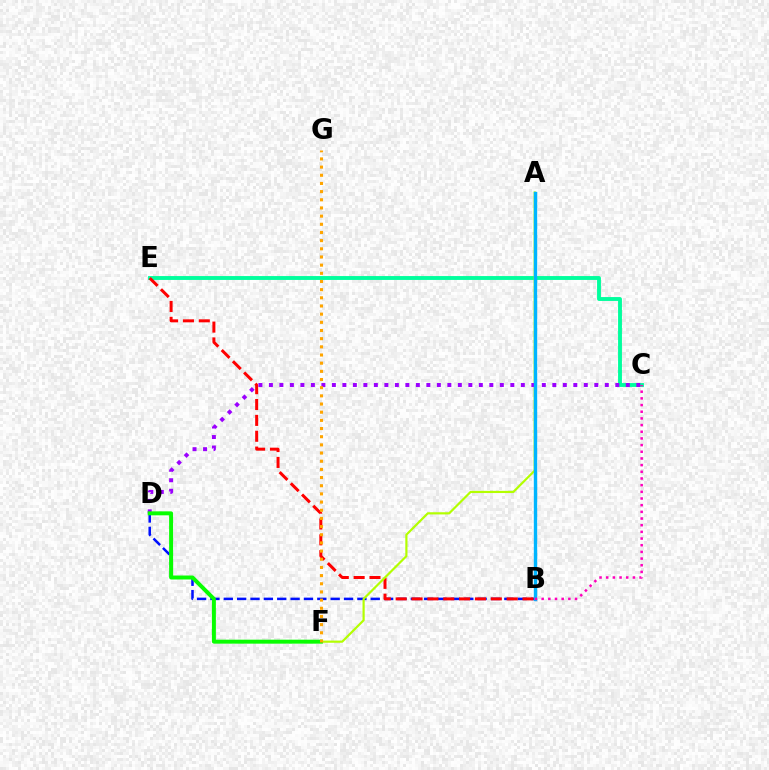{('B', 'D'): [{'color': '#0010ff', 'line_style': 'dashed', 'thickness': 1.81}], ('C', 'E'): [{'color': '#00ff9d', 'line_style': 'solid', 'thickness': 2.79}], ('B', 'E'): [{'color': '#ff0000', 'line_style': 'dashed', 'thickness': 2.15}], ('A', 'F'): [{'color': '#b3ff00', 'line_style': 'solid', 'thickness': 1.57}], ('C', 'D'): [{'color': '#9b00ff', 'line_style': 'dotted', 'thickness': 2.85}], ('A', 'B'): [{'color': '#00b5ff', 'line_style': 'solid', 'thickness': 2.42}], ('D', 'F'): [{'color': '#08ff00', 'line_style': 'solid', 'thickness': 2.86}], ('F', 'G'): [{'color': '#ffa500', 'line_style': 'dotted', 'thickness': 2.22}], ('B', 'C'): [{'color': '#ff00bd', 'line_style': 'dotted', 'thickness': 1.81}]}